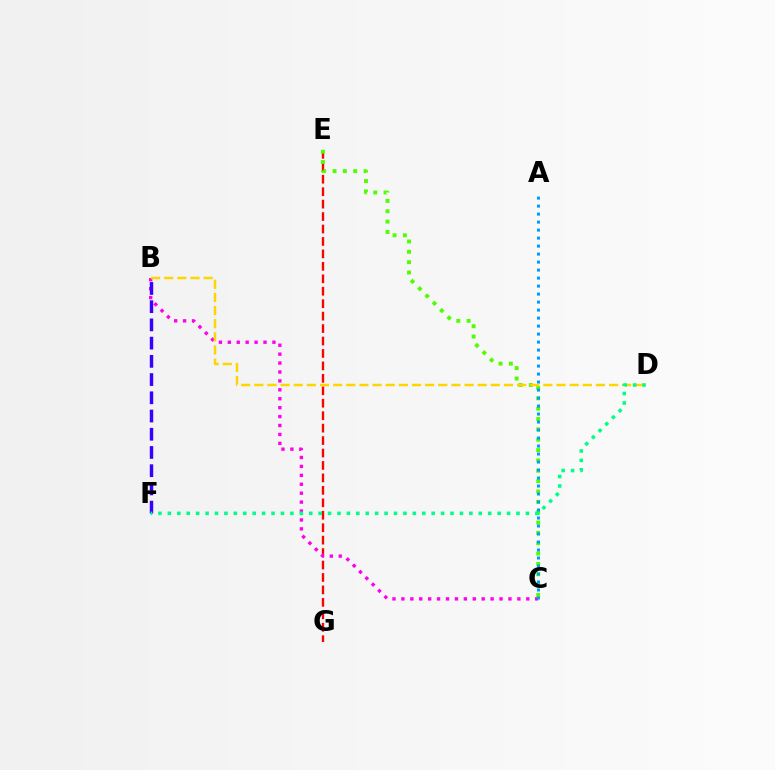{('E', 'G'): [{'color': '#ff0000', 'line_style': 'dashed', 'thickness': 1.69}], ('B', 'C'): [{'color': '#ff00ed', 'line_style': 'dotted', 'thickness': 2.42}], ('C', 'E'): [{'color': '#4fff00', 'line_style': 'dotted', 'thickness': 2.81}], ('A', 'C'): [{'color': '#009eff', 'line_style': 'dotted', 'thickness': 2.17}], ('B', 'D'): [{'color': '#ffd500', 'line_style': 'dashed', 'thickness': 1.79}], ('B', 'F'): [{'color': '#3700ff', 'line_style': 'dashed', 'thickness': 2.48}], ('D', 'F'): [{'color': '#00ff86', 'line_style': 'dotted', 'thickness': 2.56}]}